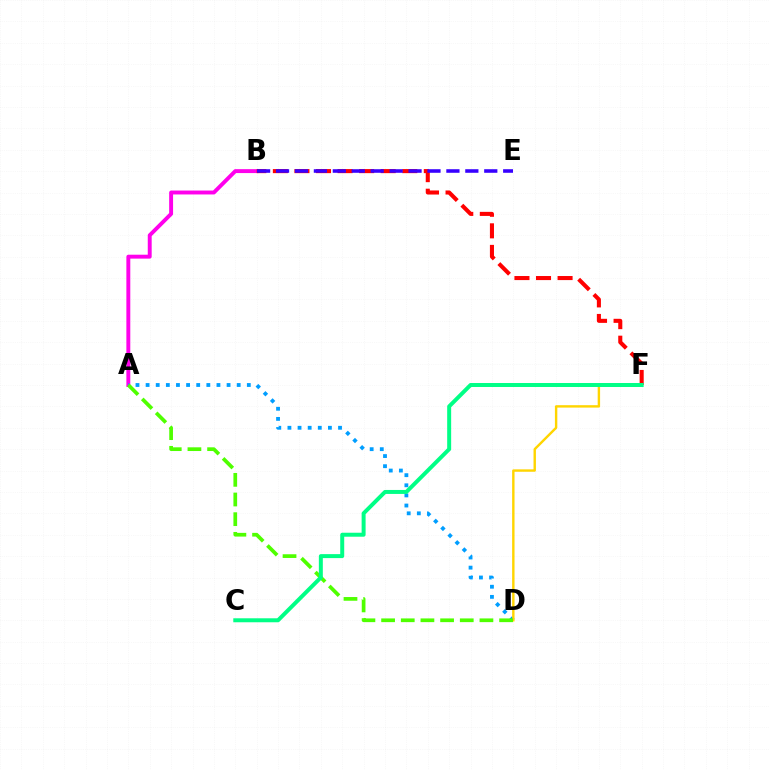{('A', 'B'): [{'color': '#ff00ed', 'line_style': 'solid', 'thickness': 2.82}], ('B', 'F'): [{'color': '#ff0000', 'line_style': 'dashed', 'thickness': 2.93}], ('B', 'E'): [{'color': '#3700ff', 'line_style': 'dashed', 'thickness': 2.57}], ('A', 'D'): [{'color': '#009eff', 'line_style': 'dotted', 'thickness': 2.75}, {'color': '#4fff00', 'line_style': 'dashed', 'thickness': 2.67}], ('D', 'F'): [{'color': '#ffd500', 'line_style': 'solid', 'thickness': 1.73}], ('C', 'F'): [{'color': '#00ff86', 'line_style': 'solid', 'thickness': 2.86}]}